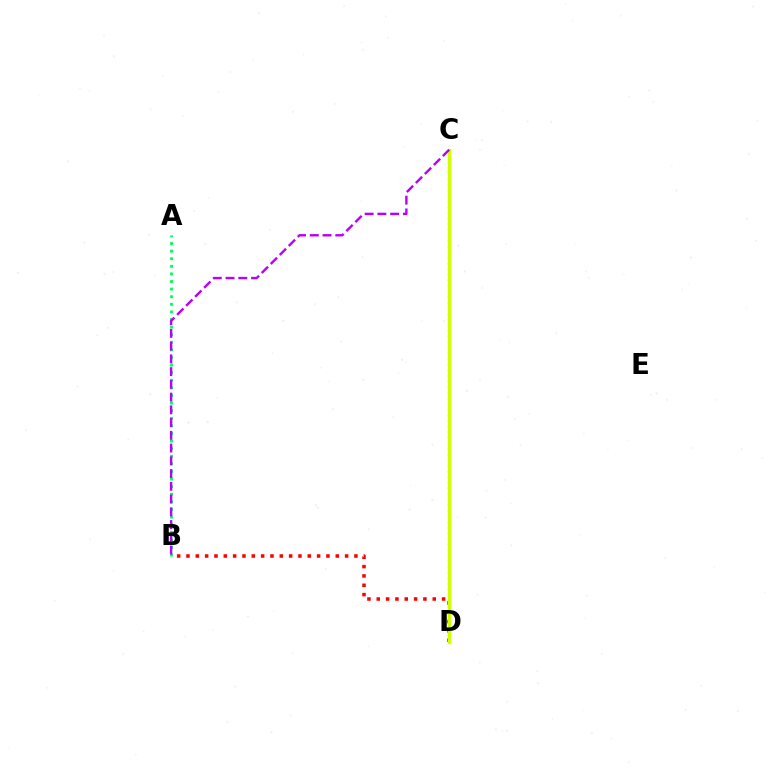{('A', 'B'): [{'color': '#00ff5c', 'line_style': 'dotted', 'thickness': 2.06}], ('C', 'D'): [{'color': '#0074ff', 'line_style': 'dotted', 'thickness': 1.53}, {'color': '#d1ff00', 'line_style': 'solid', 'thickness': 2.4}], ('B', 'D'): [{'color': '#ff0000', 'line_style': 'dotted', 'thickness': 2.54}], ('B', 'C'): [{'color': '#b900ff', 'line_style': 'dashed', 'thickness': 1.73}]}